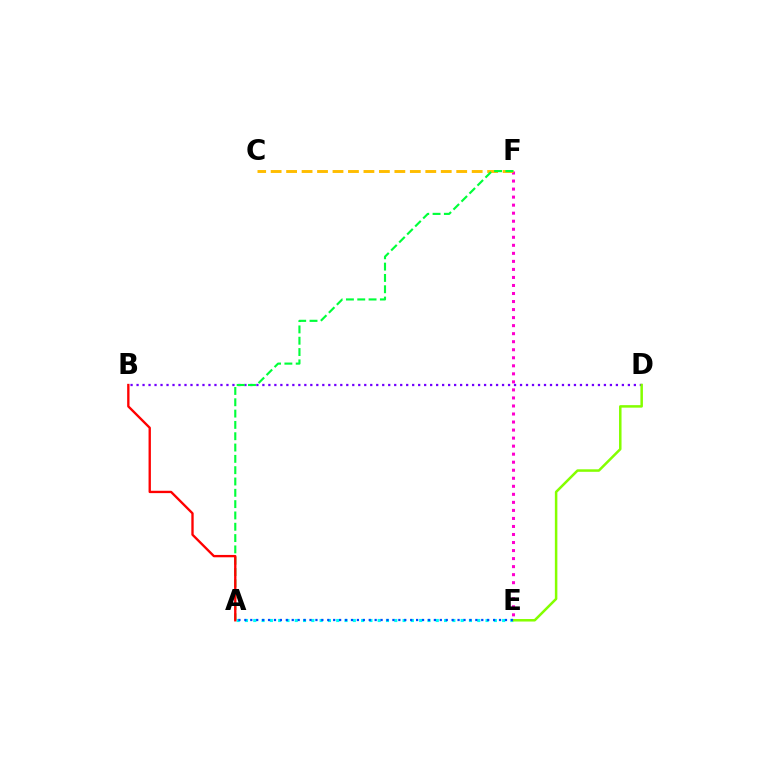{('A', 'E'): [{'color': '#00fff6', 'line_style': 'dotted', 'thickness': 2.25}, {'color': '#004bff', 'line_style': 'dotted', 'thickness': 1.61}], ('B', 'D'): [{'color': '#7200ff', 'line_style': 'dotted', 'thickness': 1.63}], ('E', 'F'): [{'color': '#ff00cf', 'line_style': 'dotted', 'thickness': 2.18}], ('C', 'F'): [{'color': '#ffbd00', 'line_style': 'dashed', 'thickness': 2.1}], ('A', 'F'): [{'color': '#00ff39', 'line_style': 'dashed', 'thickness': 1.54}], ('D', 'E'): [{'color': '#84ff00', 'line_style': 'solid', 'thickness': 1.81}], ('A', 'B'): [{'color': '#ff0000', 'line_style': 'solid', 'thickness': 1.69}]}